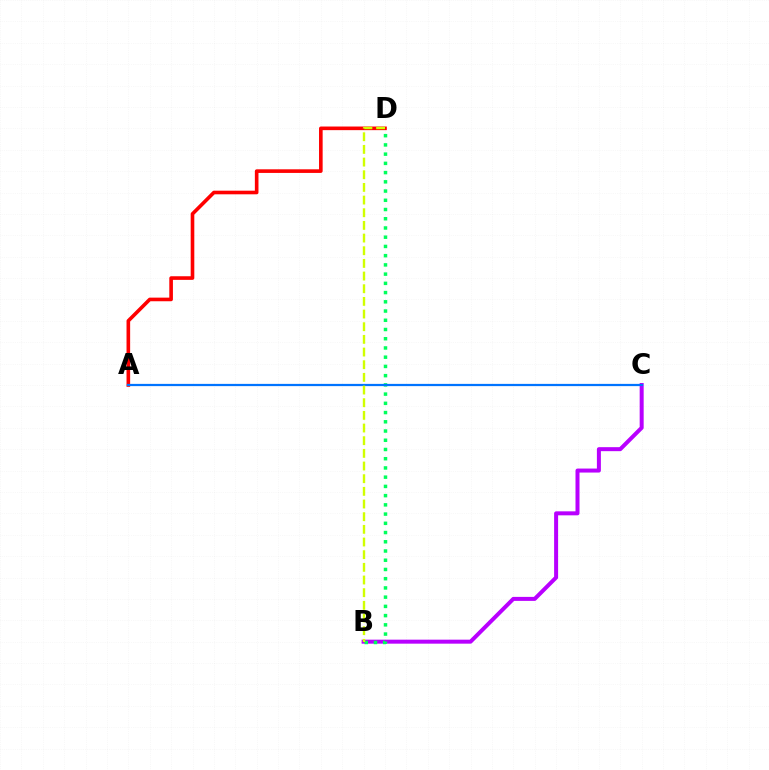{('A', 'D'): [{'color': '#ff0000', 'line_style': 'solid', 'thickness': 2.61}], ('B', 'C'): [{'color': '#b900ff', 'line_style': 'solid', 'thickness': 2.88}], ('B', 'D'): [{'color': '#00ff5c', 'line_style': 'dotted', 'thickness': 2.51}, {'color': '#d1ff00', 'line_style': 'dashed', 'thickness': 1.72}], ('A', 'C'): [{'color': '#0074ff', 'line_style': 'solid', 'thickness': 1.61}]}